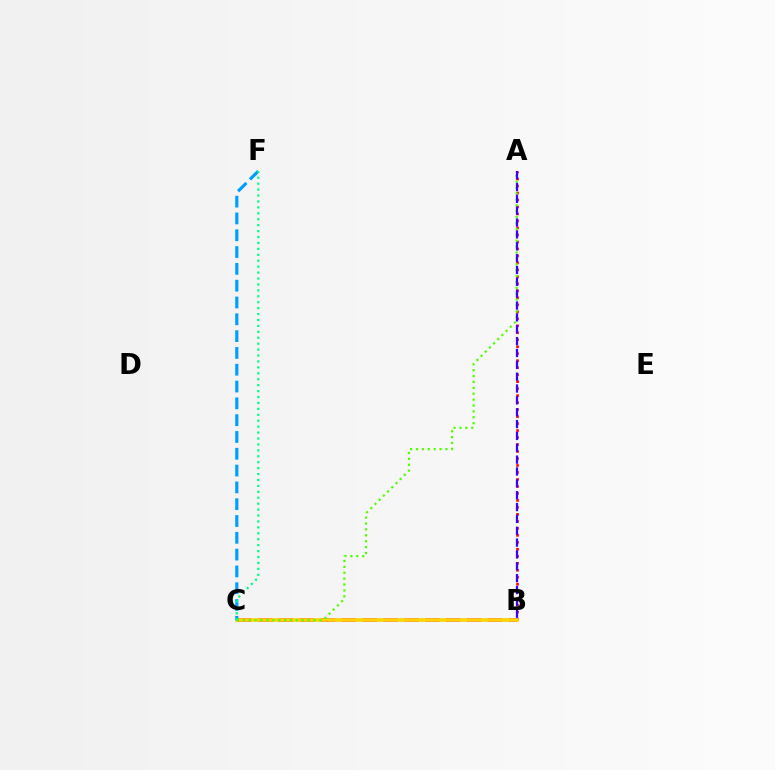{('A', 'B'): [{'color': '#ff0000', 'line_style': 'dotted', 'thickness': 1.9}, {'color': '#3700ff', 'line_style': 'dashed', 'thickness': 1.61}], ('B', 'C'): [{'color': '#ff00ed', 'line_style': 'dashed', 'thickness': 2.84}, {'color': '#ffd500', 'line_style': 'solid', 'thickness': 2.59}], ('C', 'F'): [{'color': '#009eff', 'line_style': 'dashed', 'thickness': 2.28}, {'color': '#00ff86', 'line_style': 'dotted', 'thickness': 1.61}], ('A', 'C'): [{'color': '#4fff00', 'line_style': 'dotted', 'thickness': 1.6}]}